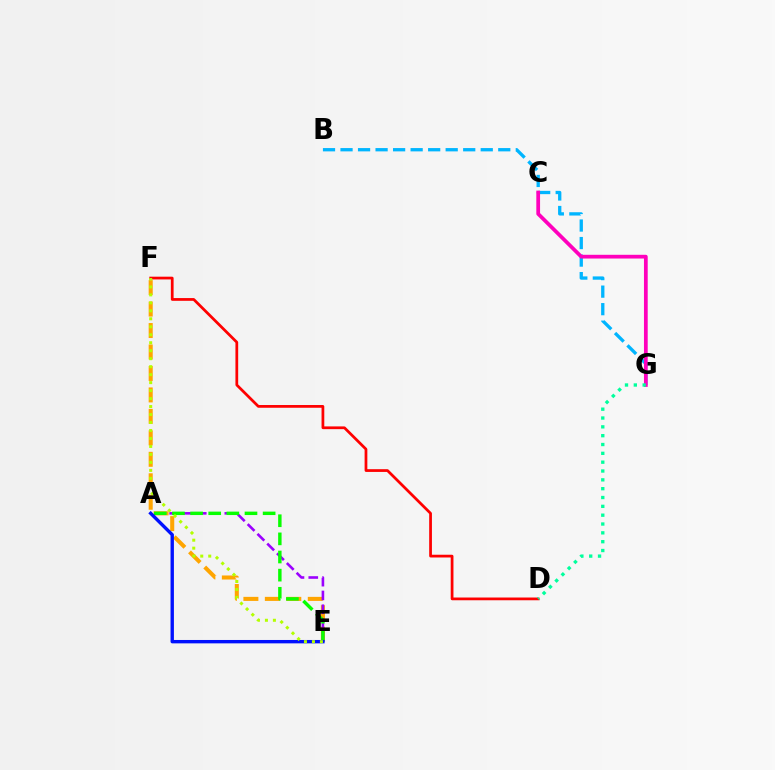{('E', 'F'): [{'color': '#ffa500', 'line_style': 'dashed', 'thickness': 2.92}, {'color': '#b3ff00', 'line_style': 'dotted', 'thickness': 2.17}], ('A', 'E'): [{'color': '#9b00ff', 'line_style': 'dashed', 'thickness': 1.87}, {'color': '#08ff00', 'line_style': 'dashed', 'thickness': 2.46}, {'color': '#0010ff', 'line_style': 'solid', 'thickness': 2.43}], ('B', 'G'): [{'color': '#00b5ff', 'line_style': 'dashed', 'thickness': 2.38}], ('C', 'G'): [{'color': '#ff00bd', 'line_style': 'solid', 'thickness': 2.69}], ('D', 'F'): [{'color': '#ff0000', 'line_style': 'solid', 'thickness': 1.98}], ('D', 'G'): [{'color': '#00ff9d', 'line_style': 'dotted', 'thickness': 2.4}]}